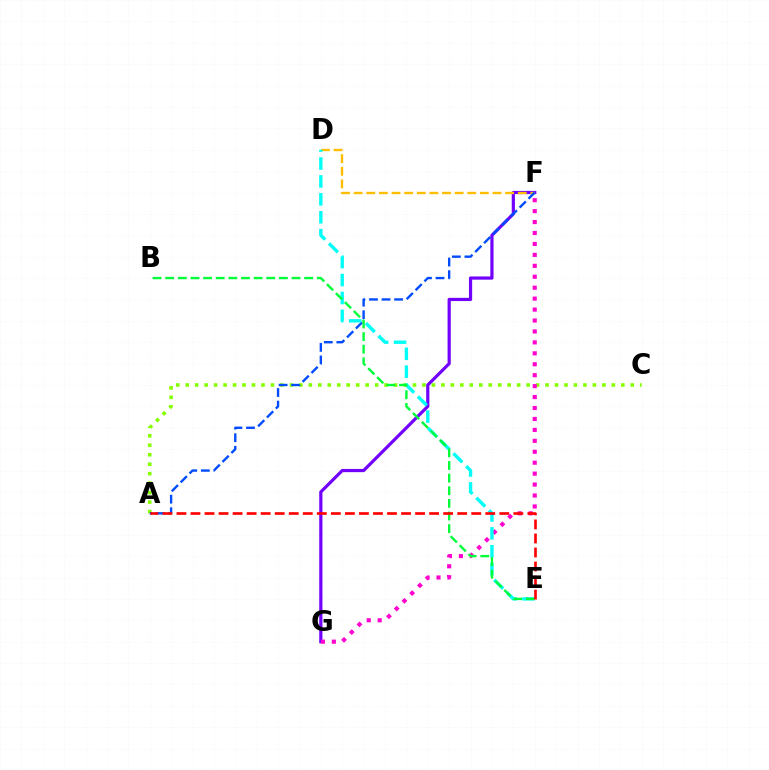{('F', 'G'): [{'color': '#7200ff', 'line_style': 'solid', 'thickness': 2.3}, {'color': '#ff00cf', 'line_style': 'dotted', 'thickness': 2.97}], ('D', 'F'): [{'color': '#ffbd00', 'line_style': 'dashed', 'thickness': 1.71}], ('A', 'C'): [{'color': '#84ff00', 'line_style': 'dotted', 'thickness': 2.57}], ('A', 'F'): [{'color': '#004bff', 'line_style': 'dashed', 'thickness': 1.71}], ('D', 'E'): [{'color': '#00fff6', 'line_style': 'dashed', 'thickness': 2.43}], ('B', 'E'): [{'color': '#00ff39', 'line_style': 'dashed', 'thickness': 1.72}], ('A', 'E'): [{'color': '#ff0000', 'line_style': 'dashed', 'thickness': 1.91}]}